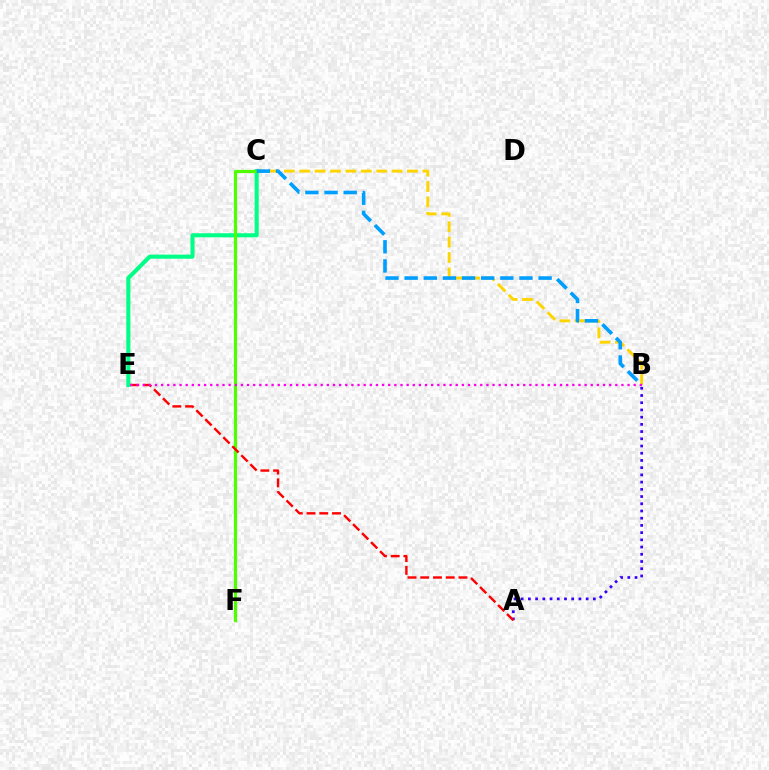{('B', 'C'): [{'color': '#ffd500', 'line_style': 'dashed', 'thickness': 2.09}, {'color': '#009eff', 'line_style': 'dashed', 'thickness': 2.6}], ('A', 'B'): [{'color': '#3700ff', 'line_style': 'dotted', 'thickness': 1.96}], ('C', 'E'): [{'color': '#00ff86', 'line_style': 'solid', 'thickness': 2.94}], ('C', 'F'): [{'color': '#4fff00', 'line_style': 'solid', 'thickness': 2.3}], ('A', 'E'): [{'color': '#ff0000', 'line_style': 'dashed', 'thickness': 1.73}], ('B', 'E'): [{'color': '#ff00ed', 'line_style': 'dotted', 'thickness': 1.67}]}